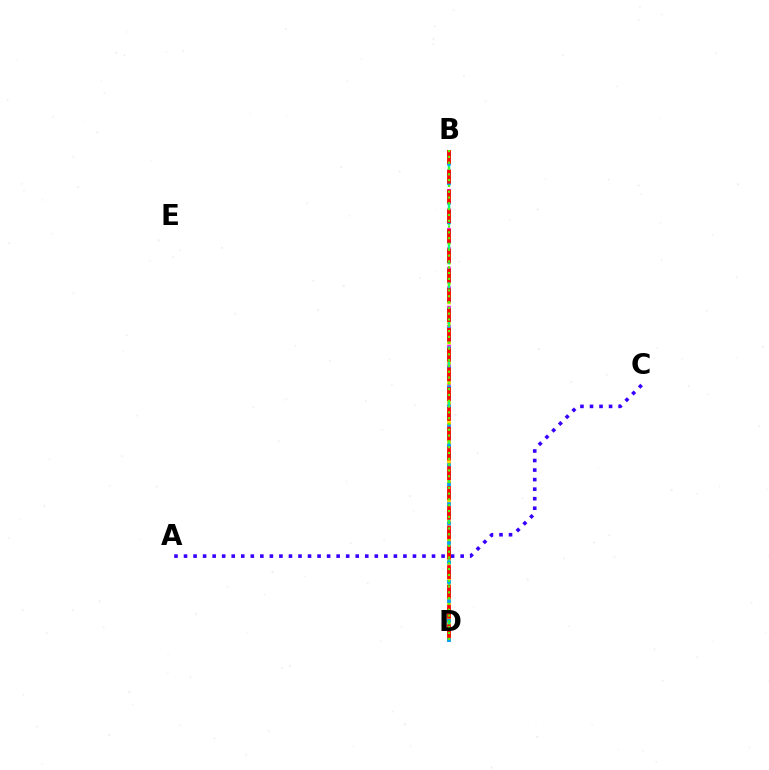{('B', 'D'): [{'color': '#ff00ed', 'line_style': 'dotted', 'thickness': 2.64}, {'color': '#ffd500', 'line_style': 'dashed', 'thickness': 2.72}, {'color': '#00ff86', 'line_style': 'dashed', 'thickness': 1.77}, {'color': '#009eff', 'line_style': 'dotted', 'thickness': 2.64}, {'color': '#ff0000', 'line_style': 'dashed', 'thickness': 2.69}, {'color': '#4fff00', 'line_style': 'dotted', 'thickness': 1.58}], ('A', 'C'): [{'color': '#3700ff', 'line_style': 'dotted', 'thickness': 2.59}]}